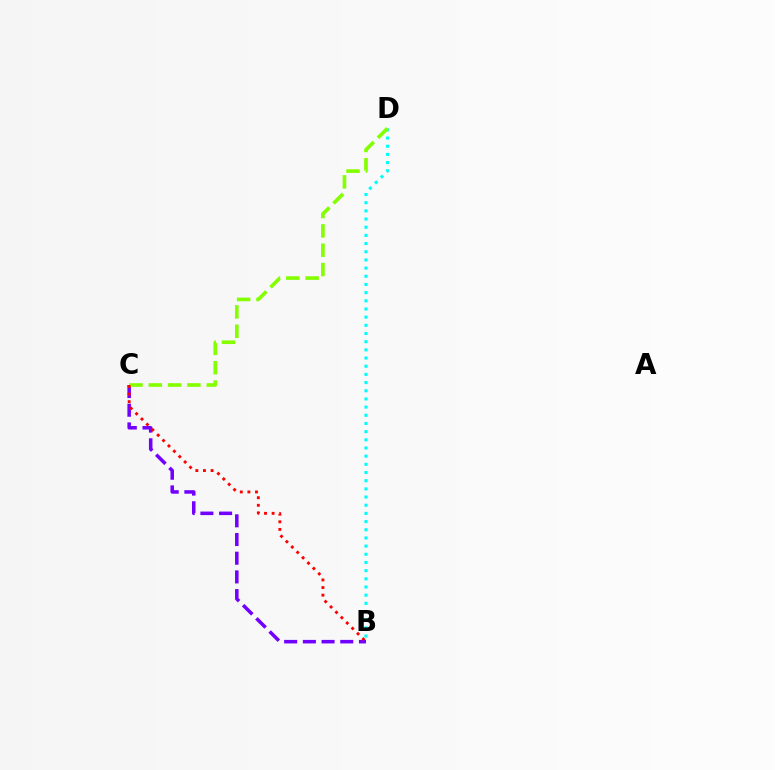{('B', 'C'): [{'color': '#7200ff', 'line_style': 'dashed', 'thickness': 2.54}, {'color': '#ff0000', 'line_style': 'dotted', 'thickness': 2.07}], ('B', 'D'): [{'color': '#00fff6', 'line_style': 'dotted', 'thickness': 2.22}], ('C', 'D'): [{'color': '#84ff00', 'line_style': 'dashed', 'thickness': 2.62}]}